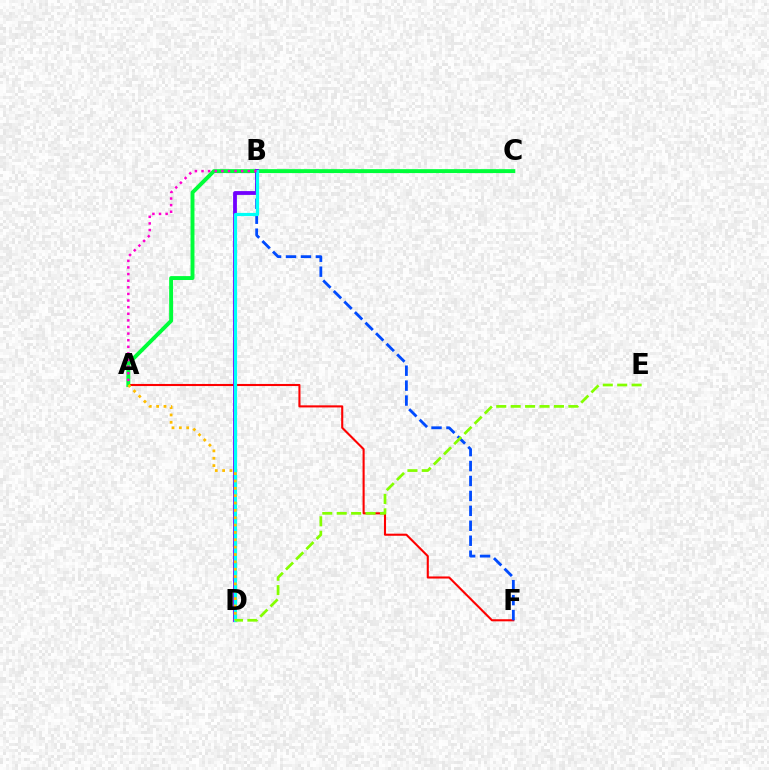{('A', 'F'): [{'color': '#ff0000', 'line_style': 'solid', 'thickness': 1.51}], ('B', 'F'): [{'color': '#004bff', 'line_style': 'dashed', 'thickness': 2.03}], ('A', 'C'): [{'color': '#00ff39', 'line_style': 'solid', 'thickness': 2.82}], ('B', 'D'): [{'color': '#7200ff', 'line_style': 'solid', 'thickness': 2.74}, {'color': '#00fff6', 'line_style': 'solid', 'thickness': 2.31}], ('A', 'D'): [{'color': '#ffbd00', 'line_style': 'dotted', 'thickness': 2.0}], ('A', 'B'): [{'color': '#ff00cf', 'line_style': 'dotted', 'thickness': 1.8}], ('D', 'E'): [{'color': '#84ff00', 'line_style': 'dashed', 'thickness': 1.96}]}